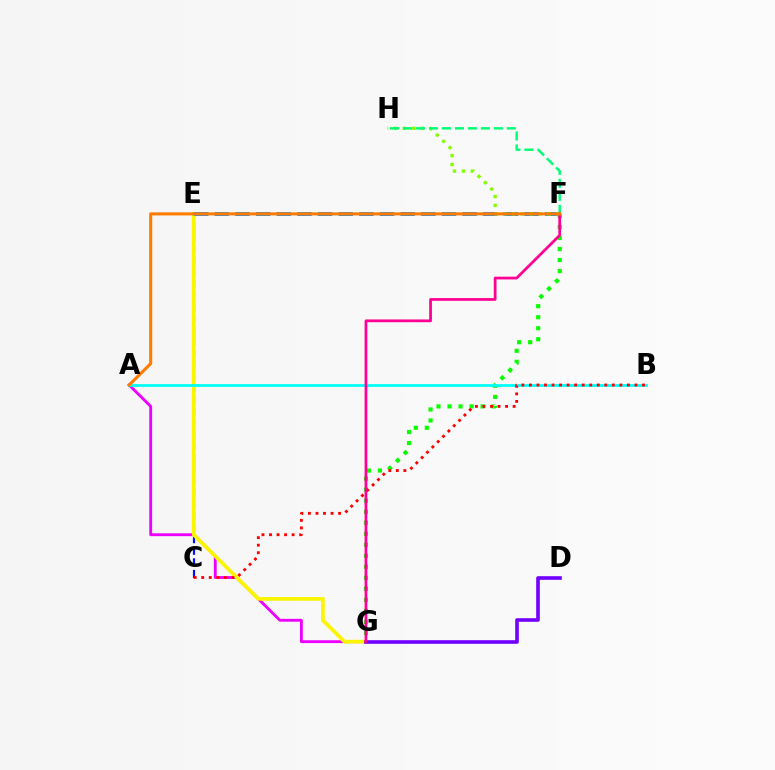{('F', 'G'): [{'color': '#08ff00', 'line_style': 'dotted', 'thickness': 2.99}, {'color': '#ff0094', 'line_style': 'solid', 'thickness': 1.98}], ('C', 'E'): [{'color': '#0010ff', 'line_style': 'dashed', 'thickness': 1.58}], ('A', 'G'): [{'color': '#ee00ff', 'line_style': 'solid', 'thickness': 2.06}], ('E', 'G'): [{'color': '#fcf500', 'line_style': 'solid', 'thickness': 2.69}], ('A', 'B'): [{'color': '#00fff6', 'line_style': 'solid', 'thickness': 1.98}], ('E', 'F'): [{'color': '#008cff', 'line_style': 'dashed', 'thickness': 2.8}], ('F', 'H'): [{'color': '#84ff00', 'line_style': 'dotted', 'thickness': 2.42}, {'color': '#00ff74', 'line_style': 'dashed', 'thickness': 1.76}], ('D', 'G'): [{'color': '#7200ff', 'line_style': 'solid', 'thickness': 2.61}], ('B', 'C'): [{'color': '#ff0000', 'line_style': 'dotted', 'thickness': 2.05}], ('A', 'F'): [{'color': '#ff7c00', 'line_style': 'solid', 'thickness': 2.22}]}